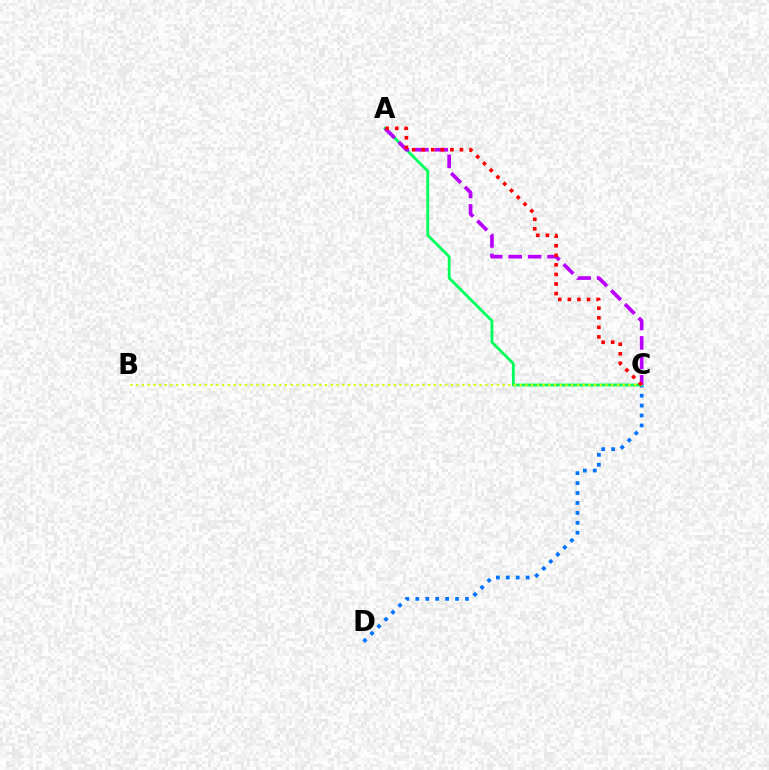{('C', 'D'): [{'color': '#0074ff', 'line_style': 'dotted', 'thickness': 2.7}], ('A', 'C'): [{'color': '#00ff5c', 'line_style': 'solid', 'thickness': 2.04}, {'color': '#b900ff', 'line_style': 'dashed', 'thickness': 2.64}, {'color': '#ff0000', 'line_style': 'dotted', 'thickness': 2.6}], ('B', 'C'): [{'color': '#d1ff00', 'line_style': 'dotted', 'thickness': 1.56}]}